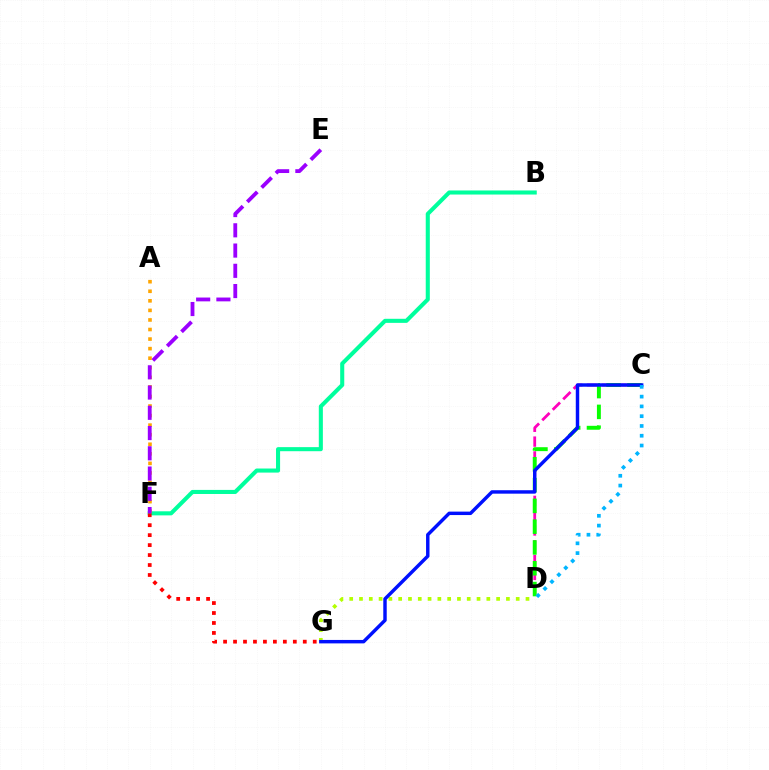{('C', 'D'): [{'color': '#ff00bd', 'line_style': 'dashed', 'thickness': 2.01}, {'color': '#08ff00', 'line_style': 'dashed', 'thickness': 2.83}, {'color': '#00b5ff', 'line_style': 'dotted', 'thickness': 2.66}], ('B', 'F'): [{'color': '#00ff9d', 'line_style': 'solid', 'thickness': 2.93}], ('F', 'G'): [{'color': '#ff0000', 'line_style': 'dotted', 'thickness': 2.71}], ('D', 'G'): [{'color': '#b3ff00', 'line_style': 'dotted', 'thickness': 2.66}], ('C', 'G'): [{'color': '#0010ff', 'line_style': 'solid', 'thickness': 2.48}], ('A', 'F'): [{'color': '#ffa500', 'line_style': 'dotted', 'thickness': 2.6}], ('E', 'F'): [{'color': '#9b00ff', 'line_style': 'dashed', 'thickness': 2.75}]}